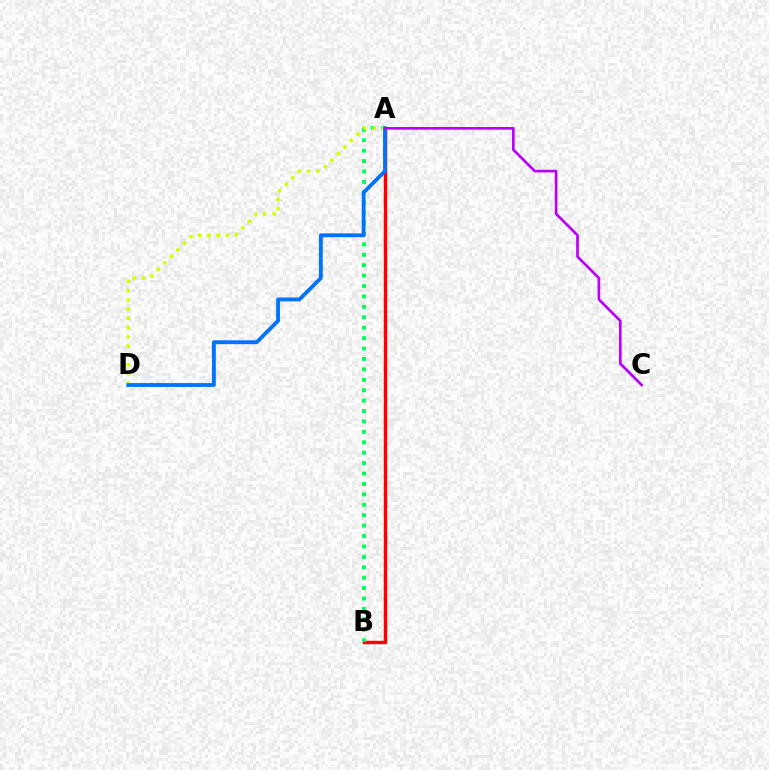{('A', 'B'): [{'color': '#ff0000', 'line_style': 'solid', 'thickness': 2.48}, {'color': '#00ff5c', 'line_style': 'dotted', 'thickness': 2.83}], ('A', 'D'): [{'color': '#d1ff00', 'line_style': 'dotted', 'thickness': 2.51}, {'color': '#0074ff', 'line_style': 'solid', 'thickness': 2.77}], ('A', 'C'): [{'color': '#b900ff', 'line_style': 'solid', 'thickness': 1.92}]}